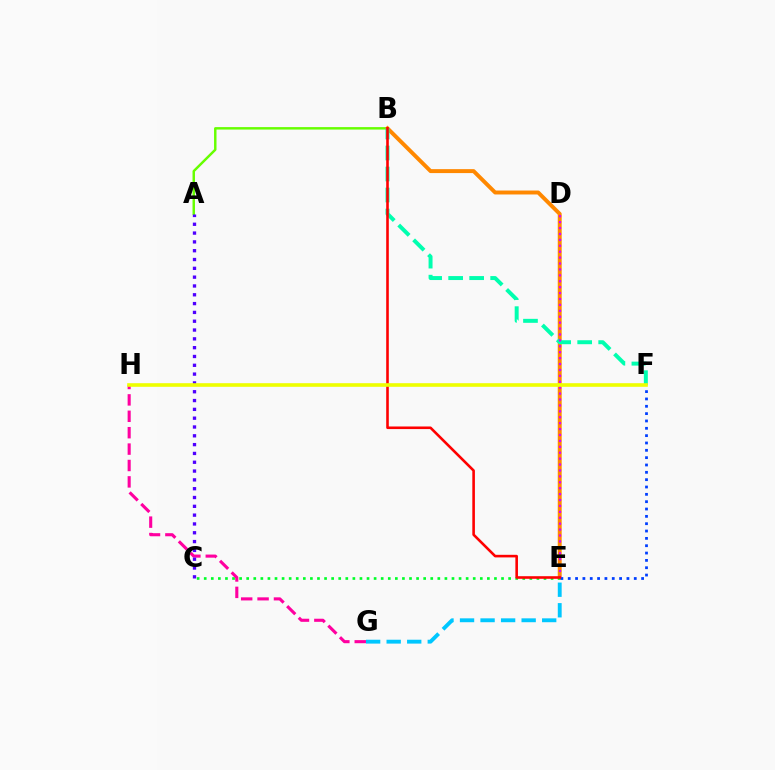{('A', 'B'): [{'color': '#66ff00', 'line_style': 'solid', 'thickness': 1.77}], ('B', 'E'): [{'color': '#ff8800', 'line_style': 'solid', 'thickness': 2.84}, {'color': '#ff0000', 'line_style': 'solid', 'thickness': 1.87}], ('B', 'F'): [{'color': '#00ffaf', 'line_style': 'dashed', 'thickness': 2.85}], ('C', 'E'): [{'color': '#00ff27', 'line_style': 'dotted', 'thickness': 1.92}], ('G', 'H'): [{'color': '#ff00a0', 'line_style': 'dashed', 'thickness': 2.23}], ('A', 'C'): [{'color': '#4f00ff', 'line_style': 'dotted', 'thickness': 2.39}], ('E', 'G'): [{'color': '#00c7ff', 'line_style': 'dashed', 'thickness': 2.79}], ('E', 'F'): [{'color': '#003fff', 'line_style': 'dotted', 'thickness': 1.99}], ('D', 'E'): [{'color': '#d600ff', 'line_style': 'dotted', 'thickness': 1.61}], ('F', 'H'): [{'color': '#eeff00', 'line_style': 'solid', 'thickness': 2.6}]}